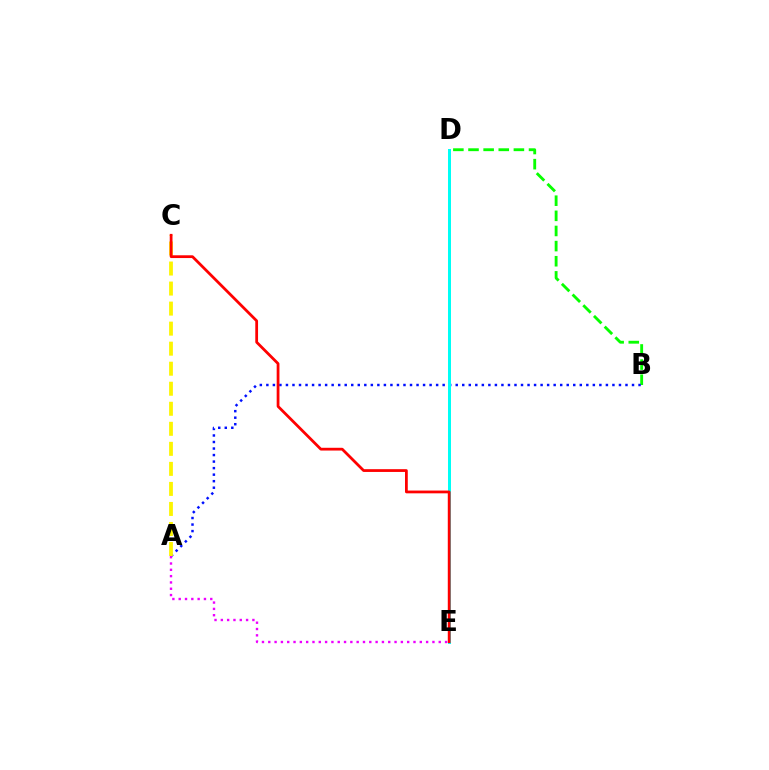{('B', 'D'): [{'color': '#08ff00', 'line_style': 'dashed', 'thickness': 2.06}], ('A', 'B'): [{'color': '#0010ff', 'line_style': 'dotted', 'thickness': 1.77}], ('A', 'E'): [{'color': '#ee00ff', 'line_style': 'dotted', 'thickness': 1.72}], ('A', 'C'): [{'color': '#fcf500', 'line_style': 'dashed', 'thickness': 2.72}], ('D', 'E'): [{'color': '#00fff6', 'line_style': 'solid', 'thickness': 2.16}], ('C', 'E'): [{'color': '#ff0000', 'line_style': 'solid', 'thickness': 1.99}]}